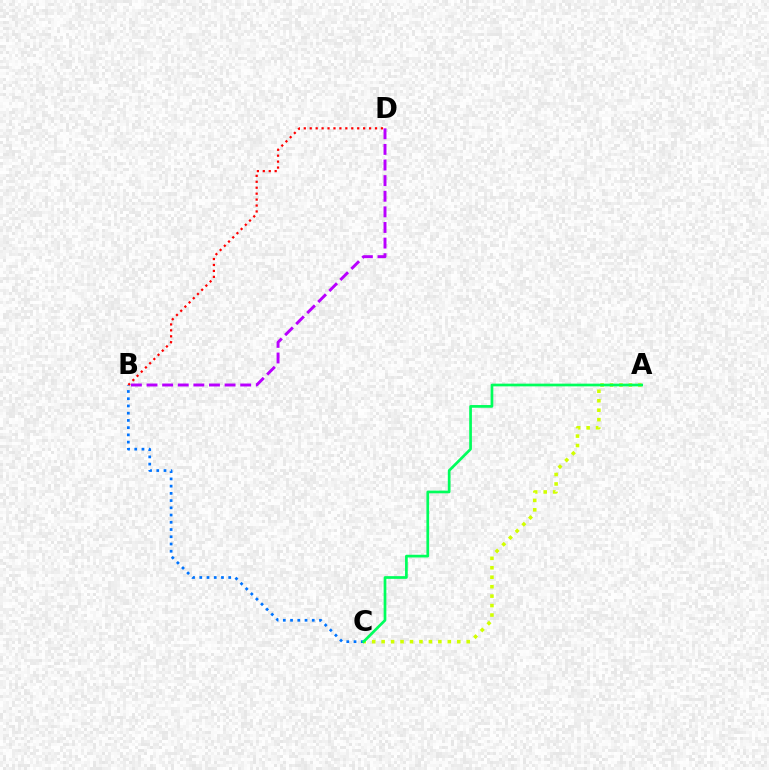{('A', 'C'): [{'color': '#d1ff00', 'line_style': 'dotted', 'thickness': 2.57}, {'color': '#00ff5c', 'line_style': 'solid', 'thickness': 1.95}], ('B', 'C'): [{'color': '#0074ff', 'line_style': 'dotted', 'thickness': 1.97}], ('B', 'D'): [{'color': '#ff0000', 'line_style': 'dotted', 'thickness': 1.61}, {'color': '#b900ff', 'line_style': 'dashed', 'thickness': 2.12}]}